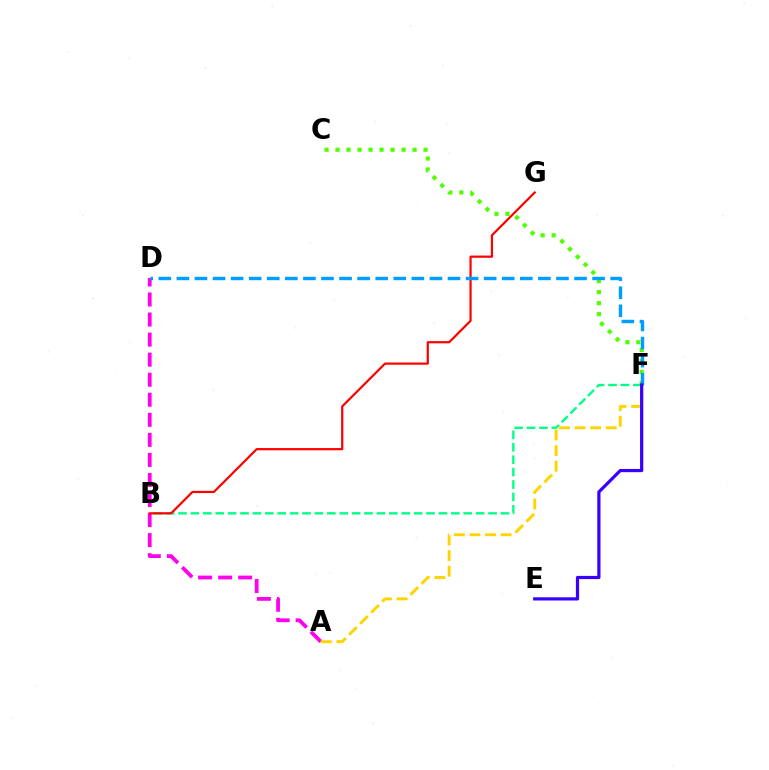{('A', 'D'): [{'color': '#ff00ed', 'line_style': 'dashed', 'thickness': 2.72}], ('B', 'F'): [{'color': '#00ff86', 'line_style': 'dashed', 'thickness': 1.68}], ('C', 'F'): [{'color': '#4fff00', 'line_style': 'dotted', 'thickness': 2.99}], ('A', 'F'): [{'color': '#ffd500', 'line_style': 'dashed', 'thickness': 2.12}], ('B', 'G'): [{'color': '#ff0000', 'line_style': 'solid', 'thickness': 1.59}], ('D', 'F'): [{'color': '#009eff', 'line_style': 'dashed', 'thickness': 2.46}], ('E', 'F'): [{'color': '#3700ff', 'line_style': 'solid', 'thickness': 2.31}]}